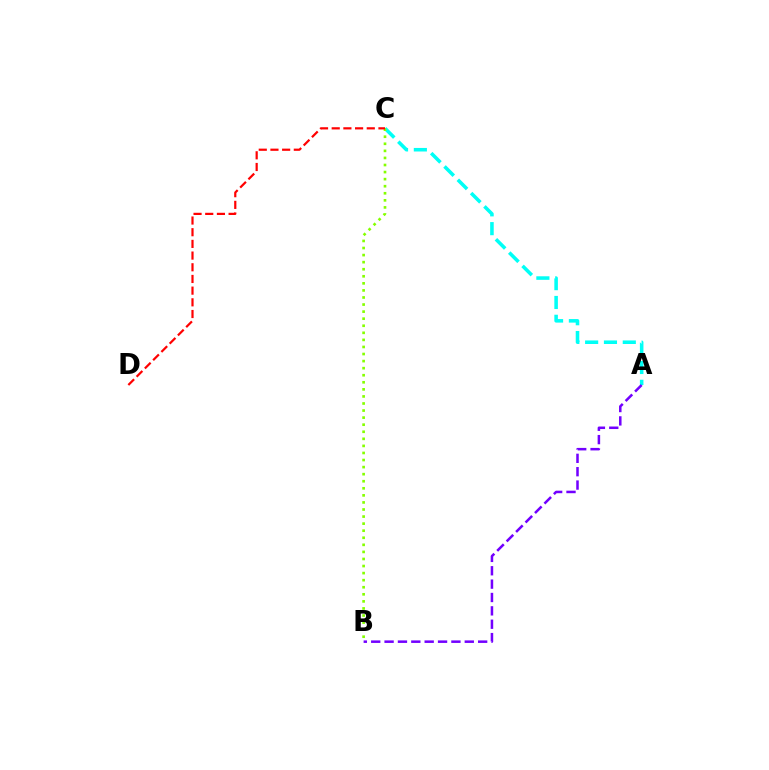{('A', 'C'): [{'color': '#00fff6', 'line_style': 'dashed', 'thickness': 2.56}], ('B', 'C'): [{'color': '#84ff00', 'line_style': 'dotted', 'thickness': 1.92}], ('A', 'B'): [{'color': '#7200ff', 'line_style': 'dashed', 'thickness': 1.82}], ('C', 'D'): [{'color': '#ff0000', 'line_style': 'dashed', 'thickness': 1.59}]}